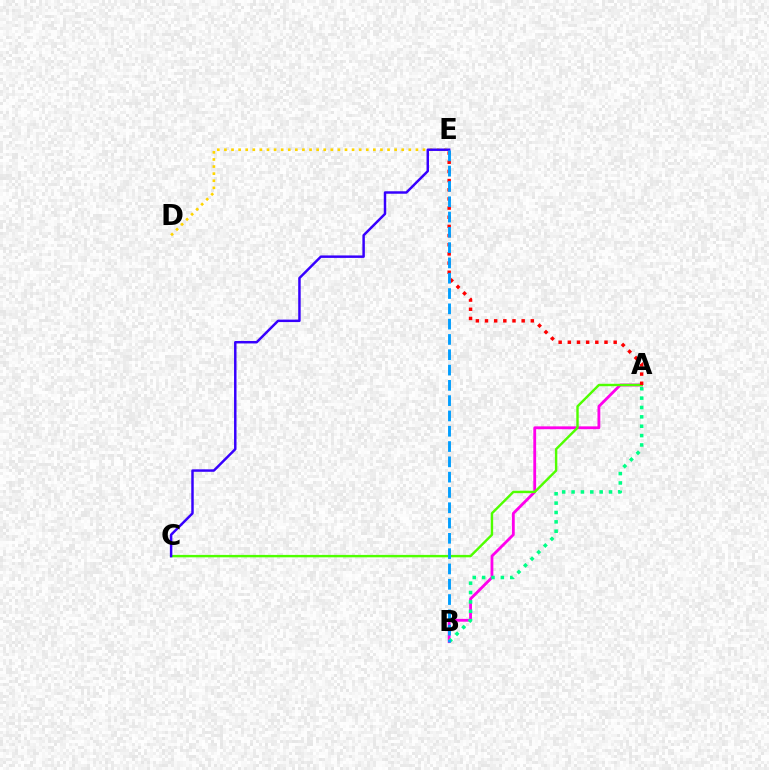{('A', 'B'): [{'color': '#ff00ed', 'line_style': 'solid', 'thickness': 2.03}, {'color': '#00ff86', 'line_style': 'dotted', 'thickness': 2.55}], ('D', 'E'): [{'color': '#ffd500', 'line_style': 'dotted', 'thickness': 1.93}], ('A', 'C'): [{'color': '#4fff00', 'line_style': 'solid', 'thickness': 1.74}], ('A', 'E'): [{'color': '#ff0000', 'line_style': 'dotted', 'thickness': 2.49}], ('C', 'E'): [{'color': '#3700ff', 'line_style': 'solid', 'thickness': 1.78}], ('B', 'E'): [{'color': '#009eff', 'line_style': 'dashed', 'thickness': 2.08}]}